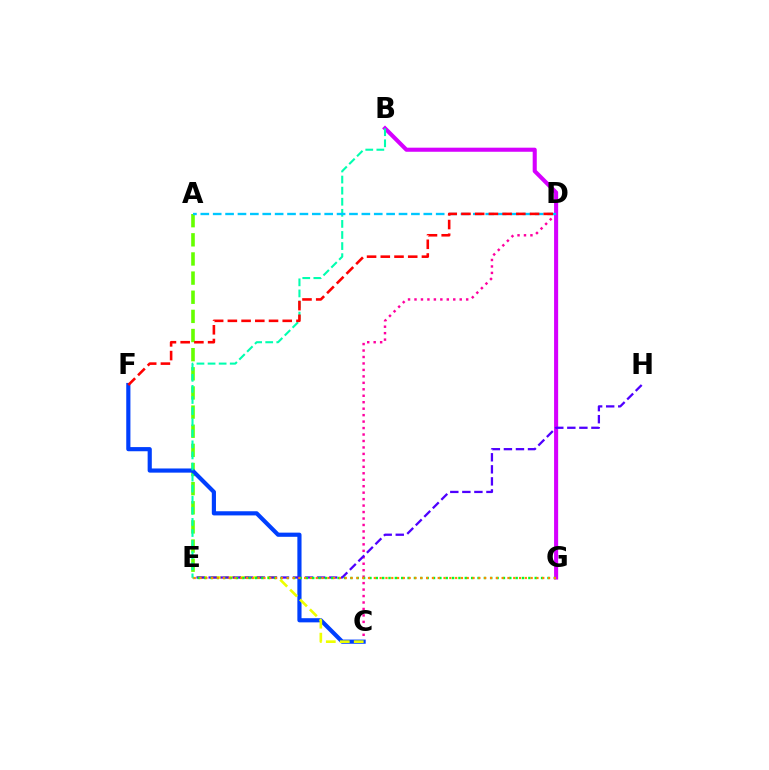{('A', 'E'): [{'color': '#66ff00', 'line_style': 'dashed', 'thickness': 2.6}], ('C', 'D'): [{'color': '#ff00a0', 'line_style': 'dotted', 'thickness': 1.76}], ('C', 'F'): [{'color': '#003fff', 'line_style': 'solid', 'thickness': 3.0}], ('B', 'G'): [{'color': '#d600ff', 'line_style': 'solid', 'thickness': 2.93}], ('C', 'E'): [{'color': '#eeff00', 'line_style': 'dashed', 'thickness': 1.9}], ('E', 'H'): [{'color': '#4f00ff', 'line_style': 'dashed', 'thickness': 1.64}], ('B', 'E'): [{'color': '#00ffaf', 'line_style': 'dashed', 'thickness': 1.51}], ('A', 'D'): [{'color': '#00c7ff', 'line_style': 'dashed', 'thickness': 1.68}], ('E', 'G'): [{'color': '#00ff27', 'line_style': 'dotted', 'thickness': 1.73}, {'color': '#ff8800', 'line_style': 'dotted', 'thickness': 1.58}], ('D', 'F'): [{'color': '#ff0000', 'line_style': 'dashed', 'thickness': 1.86}]}